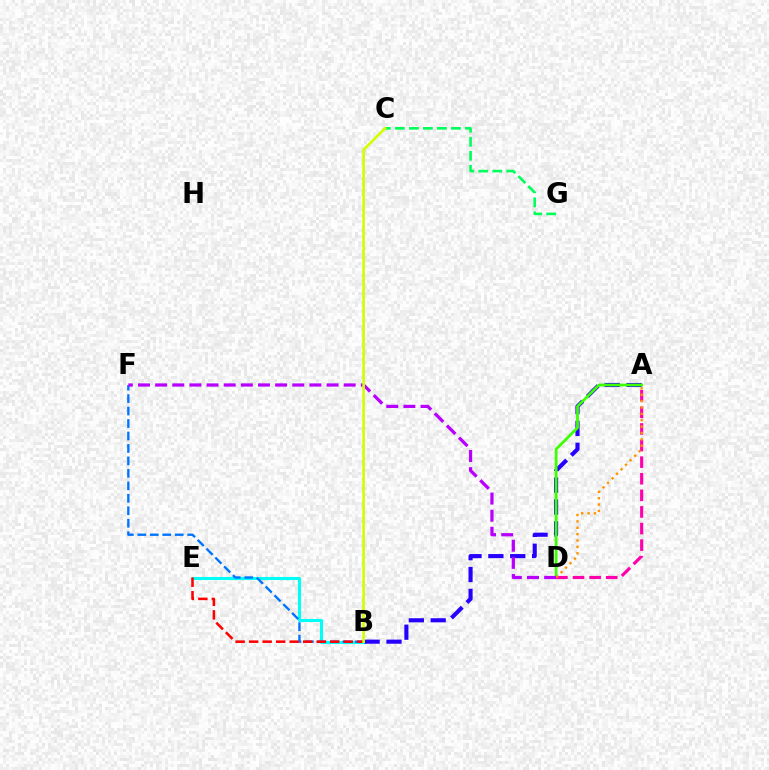{('B', 'E'): [{'color': '#00fff6', 'line_style': 'solid', 'thickness': 2.22}, {'color': '#ff0000', 'line_style': 'dashed', 'thickness': 1.84}], ('B', 'F'): [{'color': '#0074ff', 'line_style': 'dashed', 'thickness': 1.69}], ('A', 'B'): [{'color': '#2500ff', 'line_style': 'dashed', 'thickness': 2.97}], ('C', 'G'): [{'color': '#00ff5c', 'line_style': 'dashed', 'thickness': 1.91}], ('A', 'D'): [{'color': '#3dff00', 'line_style': 'solid', 'thickness': 2.0}, {'color': '#ff00ac', 'line_style': 'dashed', 'thickness': 2.26}, {'color': '#ff9400', 'line_style': 'dotted', 'thickness': 1.73}], ('D', 'F'): [{'color': '#b900ff', 'line_style': 'dashed', 'thickness': 2.33}], ('B', 'C'): [{'color': '#d1ff00', 'line_style': 'solid', 'thickness': 1.9}]}